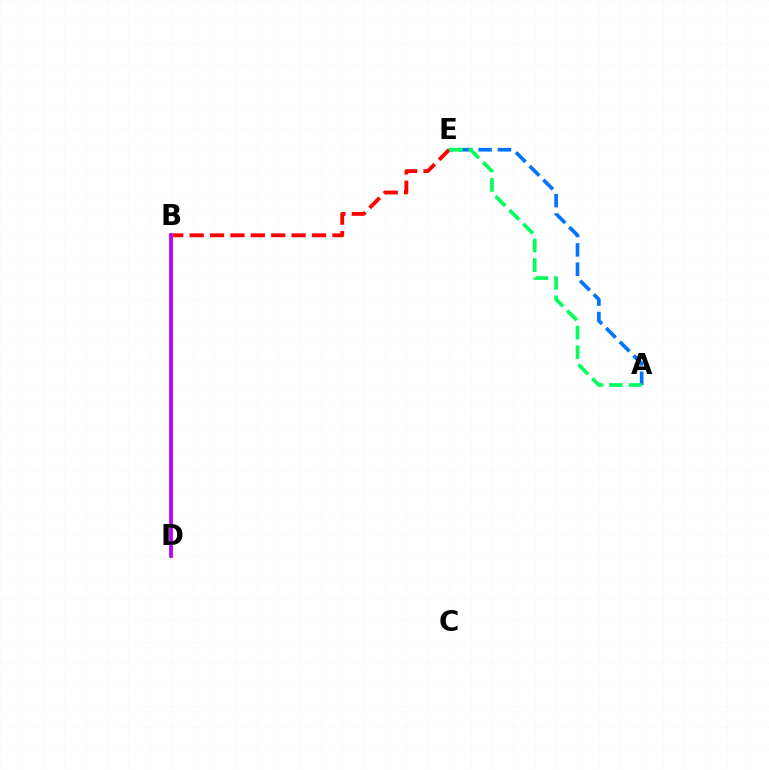{('B', 'E'): [{'color': '#ff0000', 'line_style': 'dashed', 'thickness': 2.77}], ('B', 'D'): [{'color': '#d1ff00', 'line_style': 'solid', 'thickness': 2.28}, {'color': '#b900ff', 'line_style': 'solid', 'thickness': 2.7}], ('A', 'E'): [{'color': '#0074ff', 'line_style': 'dashed', 'thickness': 2.63}, {'color': '#00ff5c', 'line_style': 'dashed', 'thickness': 2.66}]}